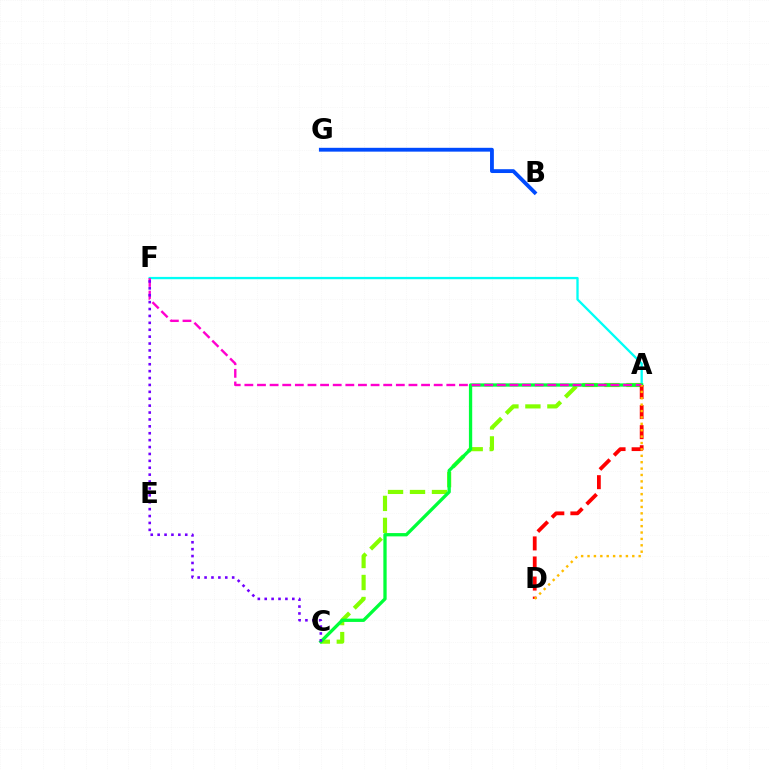{('A', 'F'): [{'color': '#00fff6', 'line_style': 'solid', 'thickness': 1.67}, {'color': '#ff00cf', 'line_style': 'dashed', 'thickness': 1.71}], ('A', 'C'): [{'color': '#84ff00', 'line_style': 'dashed', 'thickness': 2.99}, {'color': '#00ff39', 'line_style': 'solid', 'thickness': 2.37}], ('A', 'D'): [{'color': '#ff0000', 'line_style': 'dashed', 'thickness': 2.73}, {'color': '#ffbd00', 'line_style': 'dotted', 'thickness': 1.74}], ('B', 'G'): [{'color': '#004bff', 'line_style': 'solid', 'thickness': 2.75}], ('C', 'F'): [{'color': '#7200ff', 'line_style': 'dotted', 'thickness': 1.87}]}